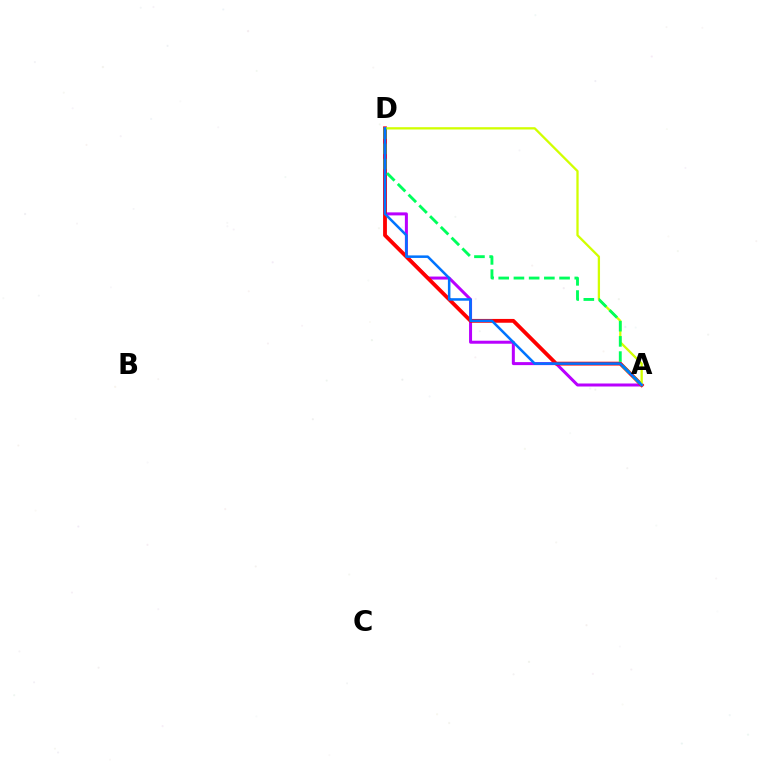{('A', 'D'): [{'color': '#b900ff', 'line_style': 'solid', 'thickness': 2.17}, {'color': '#ff0000', 'line_style': 'solid', 'thickness': 2.74}, {'color': '#d1ff00', 'line_style': 'solid', 'thickness': 1.65}, {'color': '#00ff5c', 'line_style': 'dashed', 'thickness': 2.07}, {'color': '#0074ff', 'line_style': 'solid', 'thickness': 1.82}]}